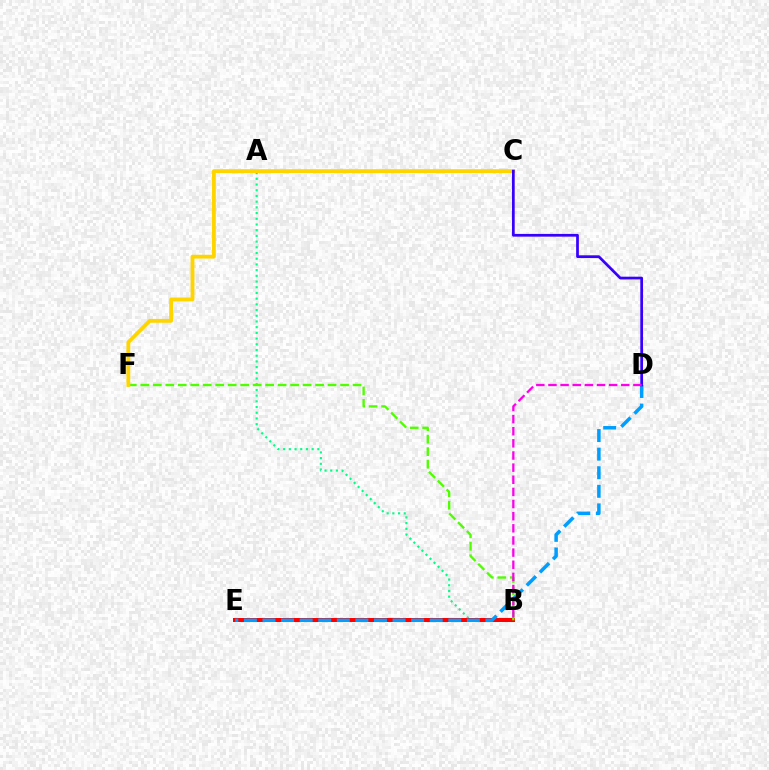{('A', 'B'): [{'color': '#00ff86', 'line_style': 'dotted', 'thickness': 1.55}], ('B', 'E'): [{'color': '#ff0000', 'line_style': 'solid', 'thickness': 2.88}], ('B', 'F'): [{'color': '#4fff00', 'line_style': 'dashed', 'thickness': 1.7}], ('C', 'F'): [{'color': '#ffd500', 'line_style': 'solid', 'thickness': 2.75}], ('D', 'E'): [{'color': '#009eff', 'line_style': 'dashed', 'thickness': 2.52}], ('C', 'D'): [{'color': '#3700ff', 'line_style': 'solid', 'thickness': 1.97}], ('B', 'D'): [{'color': '#ff00ed', 'line_style': 'dashed', 'thickness': 1.65}]}